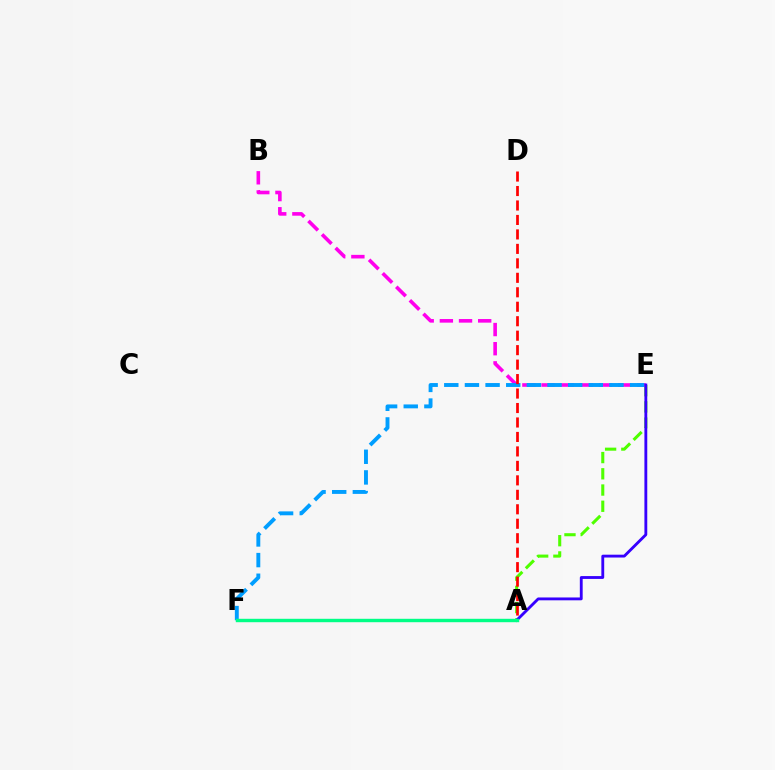{('A', 'E'): [{'color': '#4fff00', 'line_style': 'dashed', 'thickness': 2.21}, {'color': '#3700ff', 'line_style': 'solid', 'thickness': 2.05}], ('A', 'F'): [{'color': '#ffd500', 'line_style': 'dotted', 'thickness': 2.07}, {'color': '#00ff86', 'line_style': 'solid', 'thickness': 2.45}], ('B', 'E'): [{'color': '#ff00ed', 'line_style': 'dashed', 'thickness': 2.6}], ('E', 'F'): [{'color': '#009eff', 'line_style': 'dashed', 'thickness': 2.8}], ('A', 'D'): [{'color': '#ff0000', 'line_style': 'dashed', 'thickness': 1.97}]}